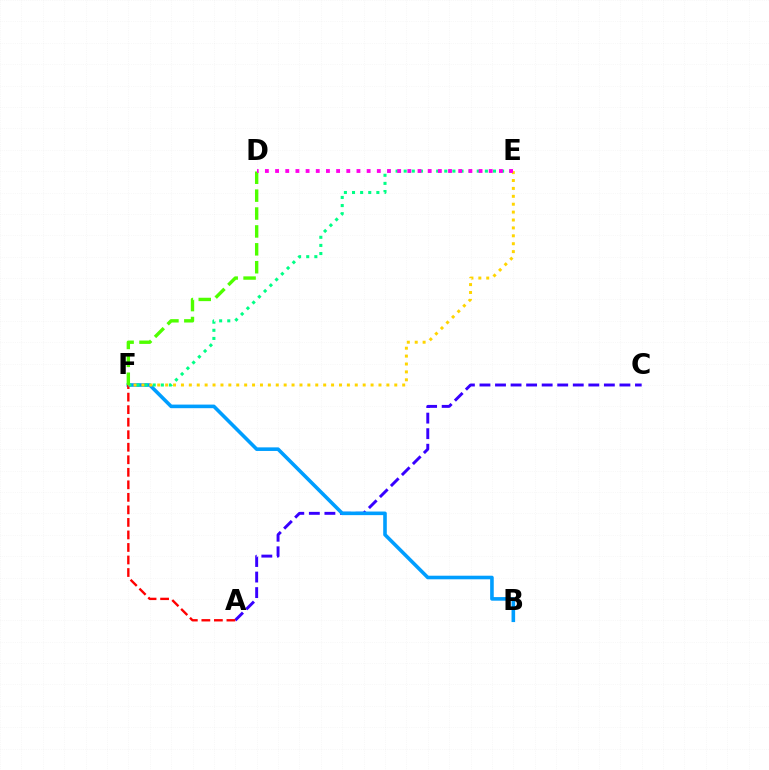{('A', 'C'): [{'color': '#3700ff', 'line_style': 'dashed', 'thickness': 2.11}], ('B', 'F'): [{'color': '#009eff', 'line_style': 'solid', 'thickness': 2.59}], ('A', 'F'): [{'color': '#ff0000', 'line_style': 'dashed', 'thickness': 1.7}], ('E', 'F'): [{'color': '#00ff86', 'line_style': 'dotted', 'thickness': 2.21}, {'color': '#ffd500', 'line_style': 'dotted', 'thickness': 2.15}], ('D', 'F'): [{'color': '#4fff00', 'line_style': 'dashed', 'thickness': 2.43}], ('D', 'E'): [{'color': '#ff00ed', 'line_style': 'dotted', 'thickness': 2.76}]}